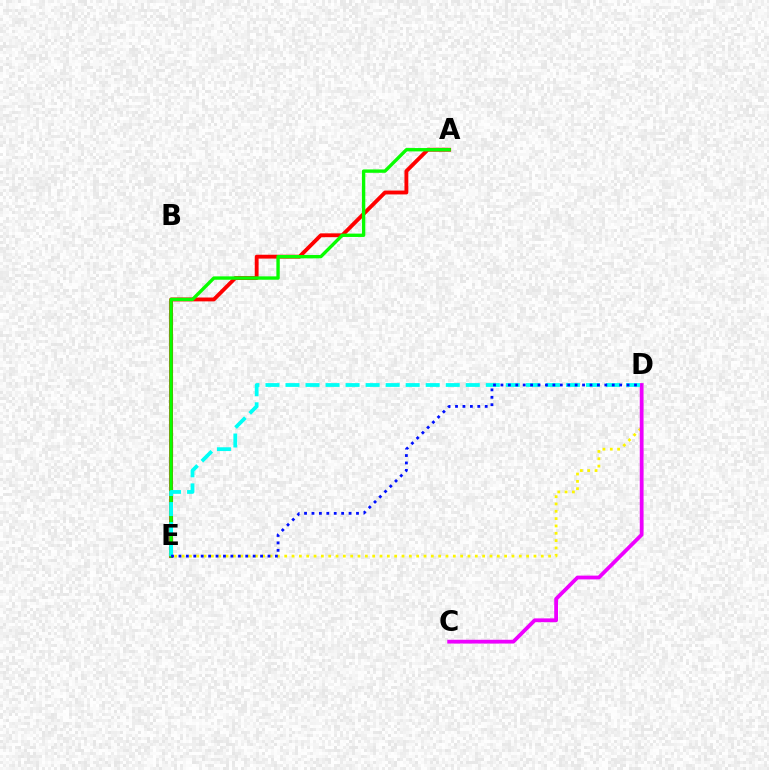{('A', 'E'): [{'color': '#ff0000', 'line_style': 'solid', 'thickness': 2.78}, {'color': '#08ff00', 'line_style': 'solid', 'thickness': 2.42}], ('D', 'E'): [{'color': '#fcf500', 'line_style': 'dotted', 'thickness': 1.99}, {'color': '#00fff6', 'line_style': 'dashed', 'thickness': 2.72}, {'color': '#0010ff', 'line_style': 'dotted', 'thickness': 2.02}], ('C', 'D'): [{'color': '#ee00ff', 'line_style': 'solid', 'thickness': 2.72}]}